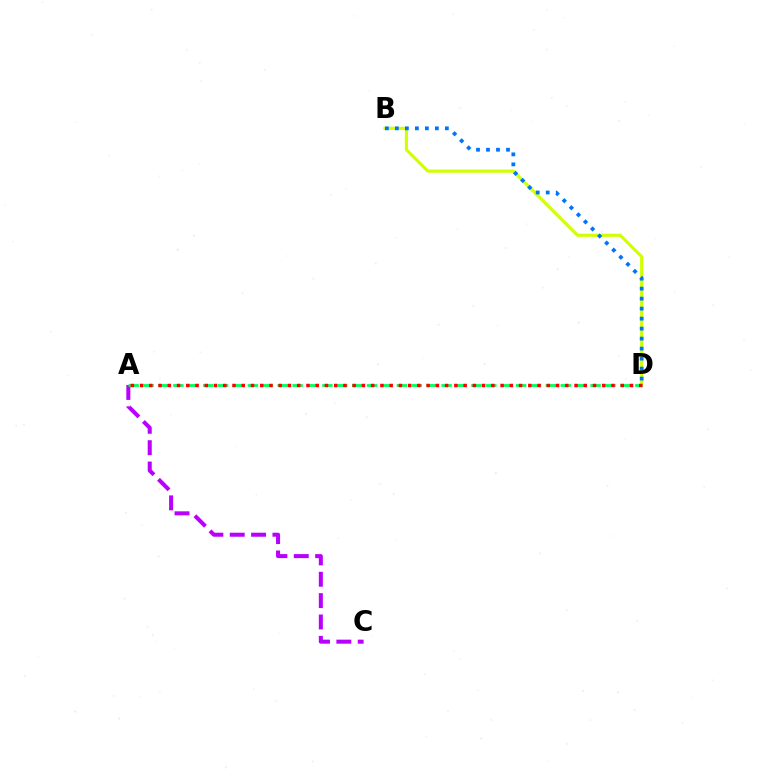{('A', 'C'): [{'color': '#b900ff', 'line_style': 'dashed', 'thickness': 2.9}], ('B', 'D'): [{'color': '#d1ff00', 'line_style': 'solid', 'thickness': 2.27}, {'color': '#0074ff', 'line_style': 'dotted', 'thickness': 2.72}], ('A', 'D'): [{'color': '#00ff5c', 'line_style': 'dashed', 'thickness': 2.02}, {'color': '#ff0000', 'line_style': 'dotted', 'thickness': 2.51}]}